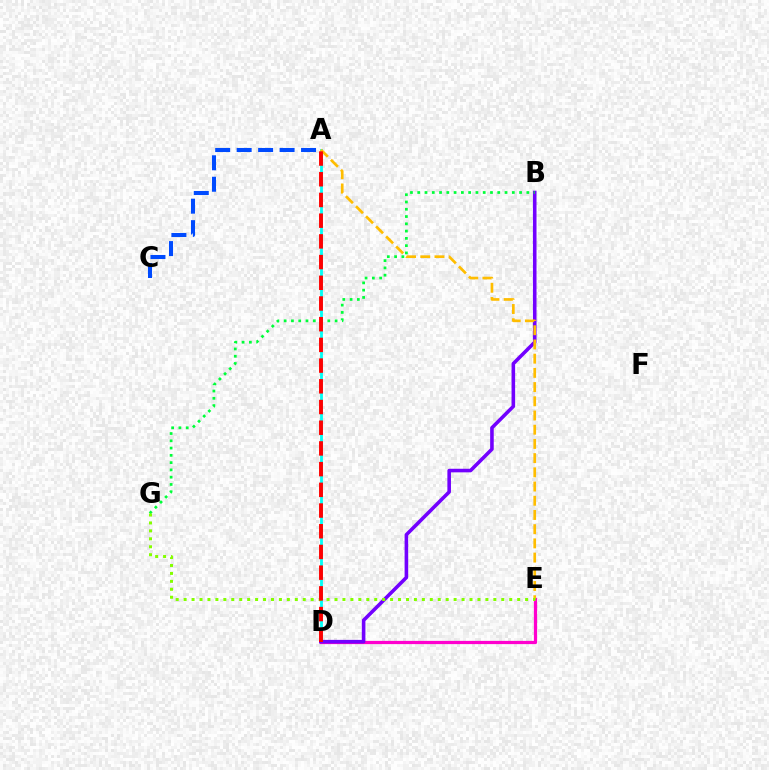{('A', 'C'): [{'color': '#004bff', 'line_style': 'dashed', 'thickness': 2.92}], ('A', 'D'): [{'color': '#00fff6', 'line_style': 'solid', 'thickness': 2.03}, {'color': '#ff0000', 'line_style': 'dashed', 'thickness': 2.81}], ('D', 'E'): [{'color': '#ff00cf', 'line_style': 'solid', 'thickness': 2.32}], ('B', 'D'): [{'color': '#7200ff', 'line_style': 'solid', 'thickness': 2.58}], ('B', 'G'): [{'color': '#00ff39', 'line_style': 'dotted', 'thickness': 1.98}], ('A', 'E'): [{'color': '#ffbd00', 'line_style': 'dashed', 'thickness': 1.93}], ('E', 'G'): [{'color': '#84ff00', 'line_style': 'dotted', 'thickness': 2.16}]}